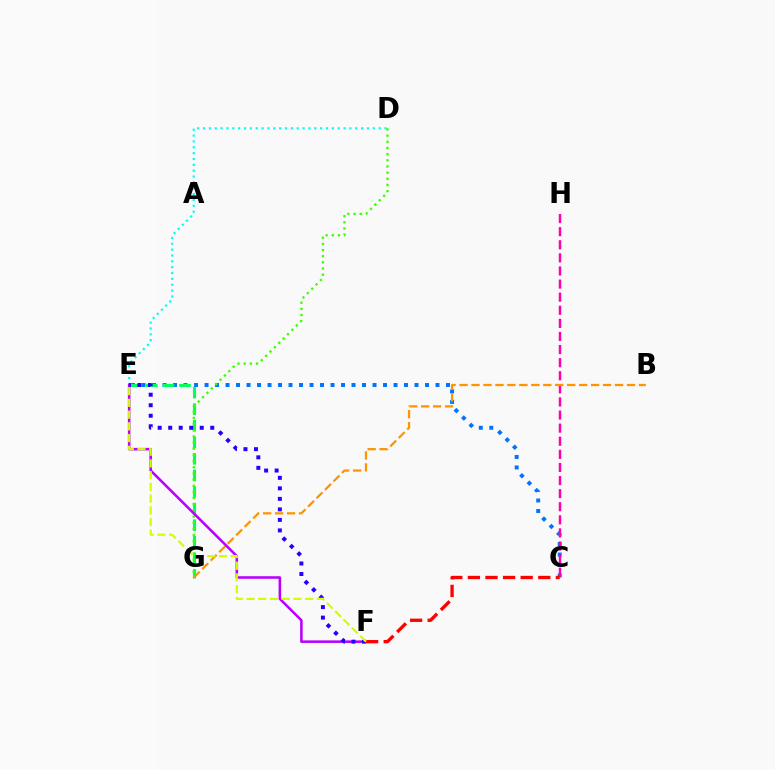{('C', 'E'): [{'color': '#0074ff', 'line_style': 'dotted', 'thickness': 2.85}], ('E', 'G'): [{'color': '#00ff5c', 'line_style': 'dashed', 'thickness': 2.25}], ('C', 'H'): [{'color': '#ff00ac', 'line_style': 'dashed', 'thickness': 1.78}], ('D', 'E'): [{'color': '#00fff6', 'line_style': 'dotted', 'thickness': 1.59}], ('D', 'G'): [{'color': '#3dff00', 'line_style': 'dotted', 'thickness': 1.67}], ('B', 'G'): [{'color': '#ff9400', 'line_style': 'dashed', 'thickness': 1.62}], ('E', 'F'): [{'color': '#b900ff', 'line_style': 'solid', 'thickness': 1.84}, {'color': '#2500ff', 'line_style': 'dotted', 'thickness': 2.86}, {'color': '#d1ff00', 'line_style': 'dashed', 'thickness': 1.59}], ('C', 'F'): [{'color': '#ff0000', 'line_style': 'dashed', 'thickness': 2.39}]}